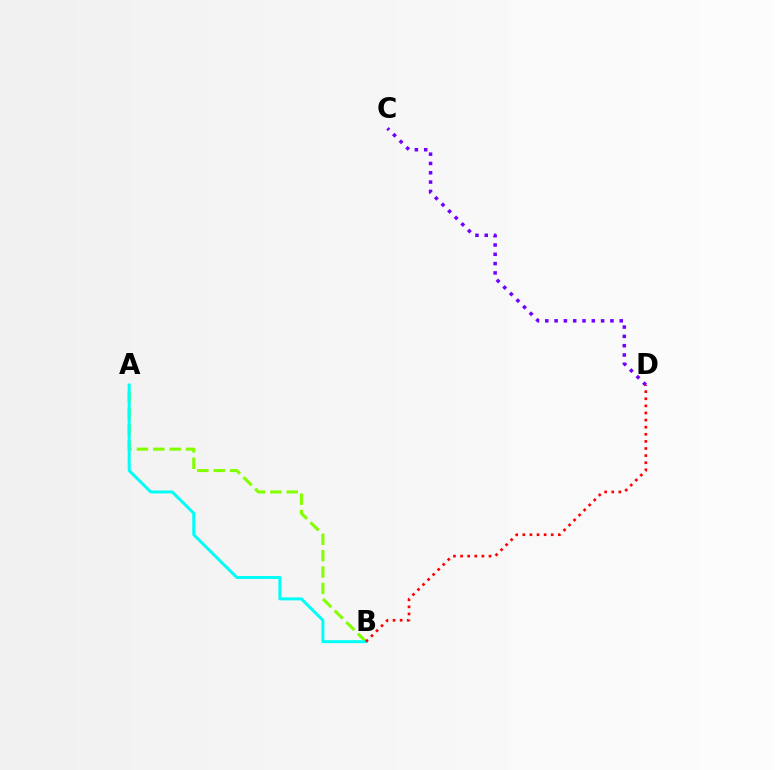{('A', 'B'): [{'color': '#84ff00', 'line_style': 'dashed', 'thickness': 2.22}, {'color': '#00fff6', 'line_style': 'solid', 'thickness': 2.14}], ('C', 'D'): [{'color': '#7200ff', 'line_style': 'dotted', 'thickness': 2.53}], ('B', 'D'): [{'color': '#ff0000', 'line_style': 'dotted', 'thickness': 1.93}]}